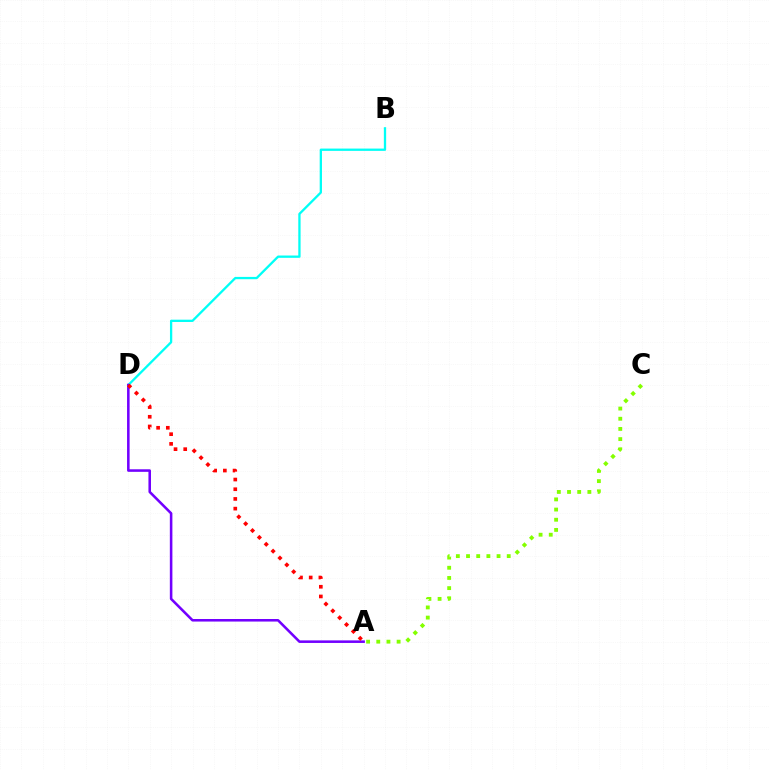{('B', 'D'): [{'color': '#00fff6', 'line_style': 'solid', 'thickness': 1.66}], ('A', 'C'): [{'color': '#84ff00', 'line_style': 'dotted', 'thickness': 2.76}], ('A', 'D'): [{'color': '#7200ff', 'line_style': 'solid', 'thickness': 1.84}, {'color': '#ff0000', 'line_style': 'dotted', 'thickness': 2.64}]}